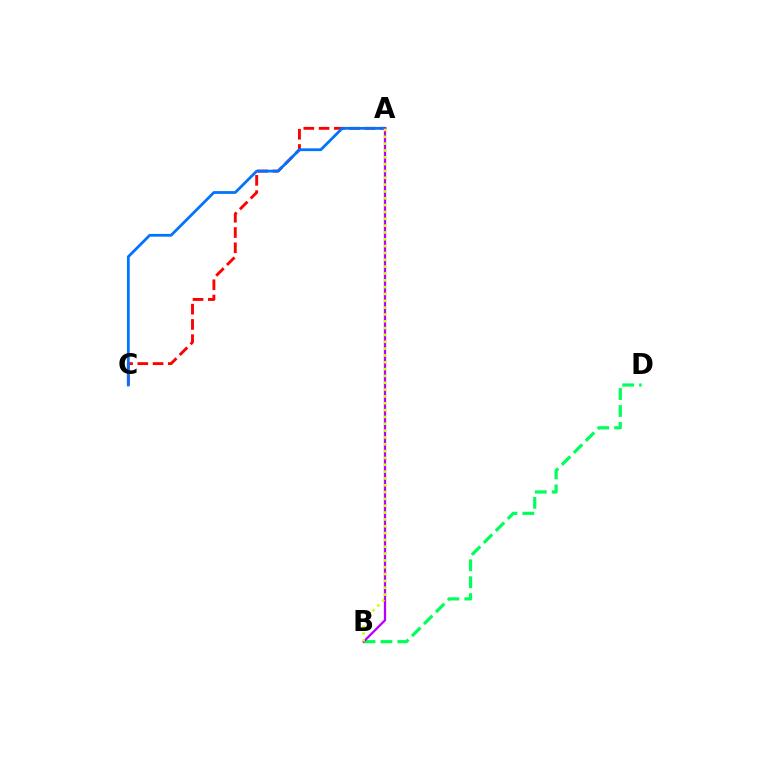{('A', 'C'): [{'color': '#ff0000', 'line_style': 'dashed', 'thickness': 2.07}, {'color': '#0074ff', 'line_style': 'solid', 'thickness': 2.0}], ('B', 'D'): [{'color': '#00ff5c', 'line_style': 'dashed', 'thickness': 2.3}], ('A', 'B'): [{'color': '#b900ff', 'line_style': 'solid', 'thickness': 1.64}, {'color': '#d1ff00', 'line_style': 'dotted', 'thickness': 1.86}]}